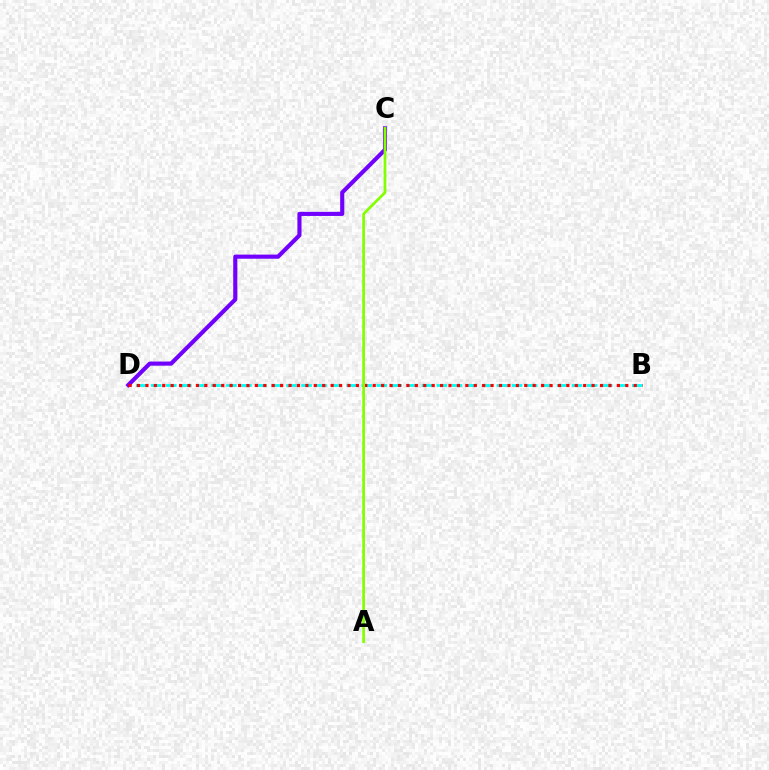{('B', 'D'): [{'color': '#00fff6', 'line_style': 'dashed', 'thickness': 2.04}, {'color': '#ff0000', 'line_style': 'dotted', 'thickness': 2.29}], ('C', 'D'): [{'color': '#7200ff', 'line_style': 'solid', 'thickness': 2.97}], ('A', 'C'): [{'color': '#84ff00', 'line_style': 'solid', 'thickness': 1.96}]}